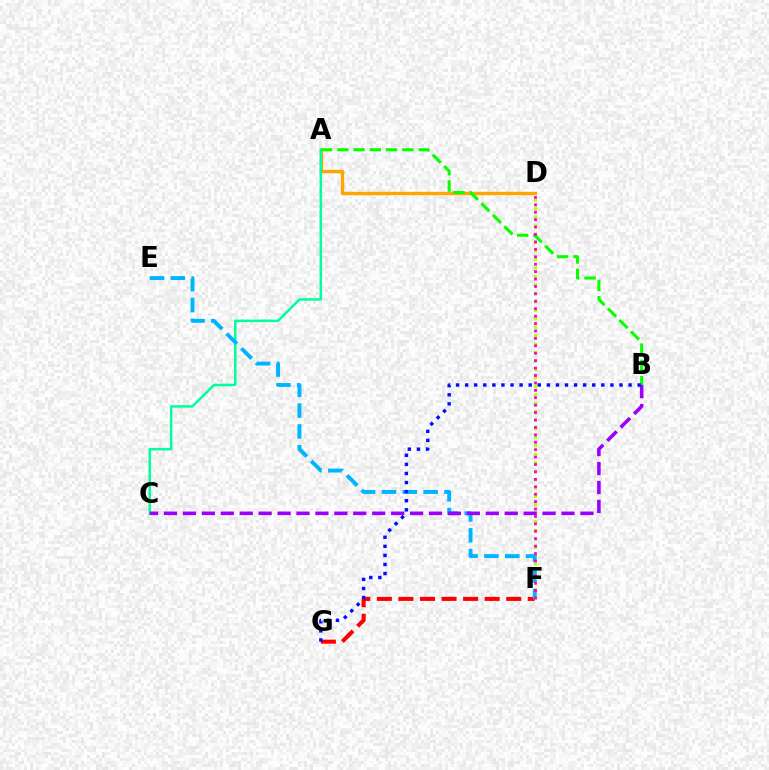{('A', 'D'): [{'color': '#ffa500', 'line_style': 'solid', 'thickness': 2.43}], ('A', 'C'): [{'color': '#00ff9d', 'line_style': 'solid', 'thickness': 1.8}], ('F', 'G'): [{'color': '#ff0000', 'line_style': 'dashed', 'thickness': 2.93}], ('D', 'F'): [{'color': '#b3ff00', 'line_style': 'dotted', 'thickness': 2.3}, {'color': '#ff00bd', 'line_style': 'dotted', 'thickness': 2.02}], ('E', 'F'): [{'color': '#00b5ff', 'line_style': 'dashed', 'thickness': 2.83}], ('B', 'C'): [{'color': '#9b00ff', 'line_style': 'dashed', 'thickness': 2.57}], ('A', 'B'): [{'color': '#08ff00', 'line_style': 'dashed', 'thickness': 2.21}], ('B', 'G'): [{'color': '#0010ff', 'line_style': 'dotted', 'thickness': 2.47}]}